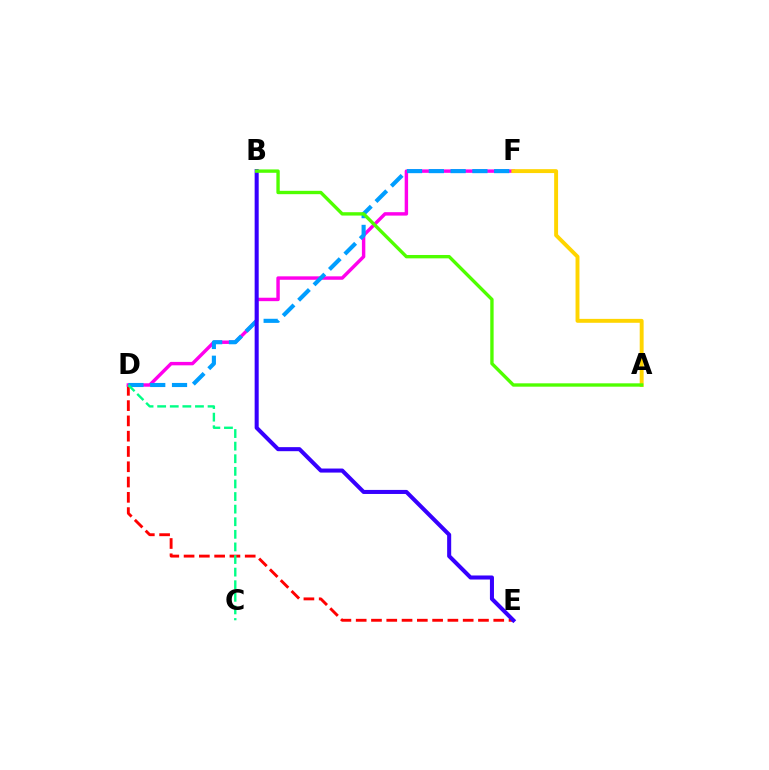{('D', 'E'): [{'color': '#ff0000', 'line_style': 'dashed', 'thickness': 2.08}], ('D', 'F'): [{'color': '#ff00ed', 'line_style': 'solid', 'thickness': 2.47}, {'color': '#009eff', 'line_style': 'dashed', 'thickness': 2.96}], ('C', 'D'): [{'color': '#00ff86', 'line_style': 'dashed', 'thickness': 1.71}], ('B', 'E'): [{'color': '#3700ff', 'line_style': 'solid', 'thickness': 2.91}], ('A', 'F'): [{'color': '#ffd500', 'line_style': 'solid', 'thickness': 2.82}], ('A', 'B'): [{'color': '#4fff00', 'line_style': 'solid', 'thickness': 2.42}]}